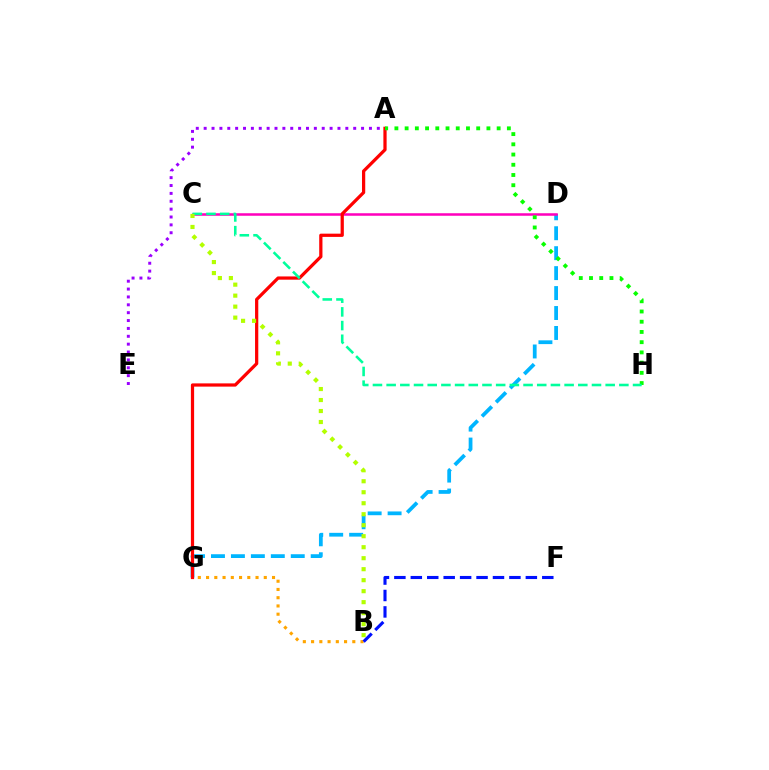{('D', 'G'): [{'color': '#00b5ff', 'line_style': 'dashed', 'thickness': 2.71}], ('B', 'G'): [{'color': '#ffa500', 'line_style': 'dotted', 'thickness': 2.24}], ('A', 'E'): [{'color': '#9b00ff', 'line_style': 'dotted', 'thickness': 2.14}], ('C', 'D'): [{'color': '#ff00bd', 'line_style': 'solid', 'thickness': 1.81}], ('A', 'G'): [{'color': '#ff0000', 'line_style': 'solid', 'thickness': 2.33}], ('A', 'H'): [{'color': '#08ff00', 'line_style': 'dotted', 'thickness': 2.78}], ('C', 'H'): [{'color': '#00ff9d', 'line_style': 'dashed', 'thickness': 1.86}], ('B', 'C'): [{'color': '#b3ff00', 'line_style': 'dotted', 'thickness': 2.99}], ('B', 'F'): [{'color': '#0010ff', 'line_style': 'dashed', 'thickness': 2.23}]}